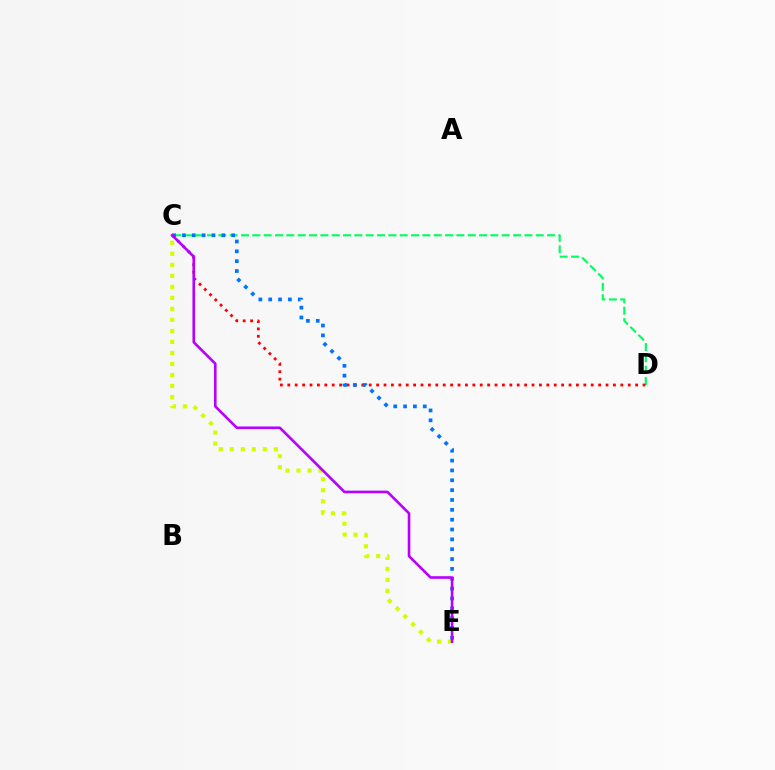{('C', 'D'): [{'color': '#00ff5c', 'line_style': 'dashed', 'thickness': 1.54}, {'color': '#ff0000', 'line_style': 'dotted', 'thickness': 2.01}], ('C', 'E'): [{'color': '#d1ff00', 'line_style': 'dotted', 'thickness': 2.99}, {'color': '#0074ff', 'line_style': 'dotted', 'thickness': 2.68}, {'color': '#b900ff', 'line_style': 'solid', 'thickness': 1.88}]}